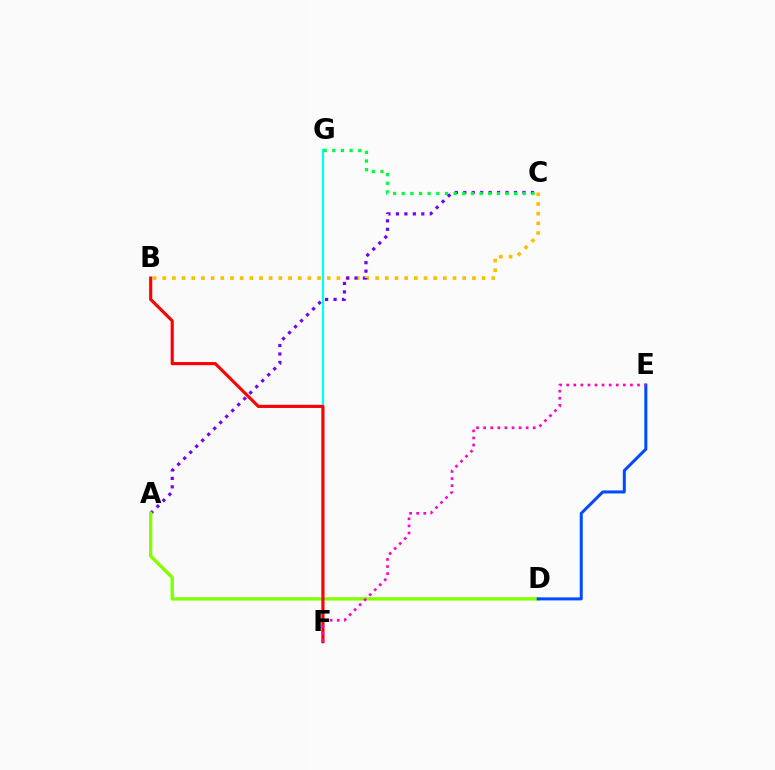{('B', 'C'): [{'color': '#ffbd00', 'line_style': 'dotted', 'thickness': 2.63}], ('A', 'C'): [{'color': '#7200ff', 'line_style': 'dotted', 'thickness': 2.3}], ('A', 'D'): [{'color': '#84ff00', 'line_style': 'solid', 'thickness': 2.42}], ('F', 'G'): [{'color': '#00fff6', 'line_style': 'solid', 'thickness': 1.61}], ('C', 'G'): [{'color': '#00ff39', 'line_style': 'dotted', 'thickness': 2.35}], ('B', 'F'): [{'color': '#ff0000', 'line_style': 'solid', 'thickness': 2.26}], ('D', 'E'): [{'color': '#004bff', 'line_style': 'solid', 'thickness': 2.17}], ('E', 'F'): [{'color': '#ff00cf', 'line_style': 'dotted', 'thickness': 1.92}]}